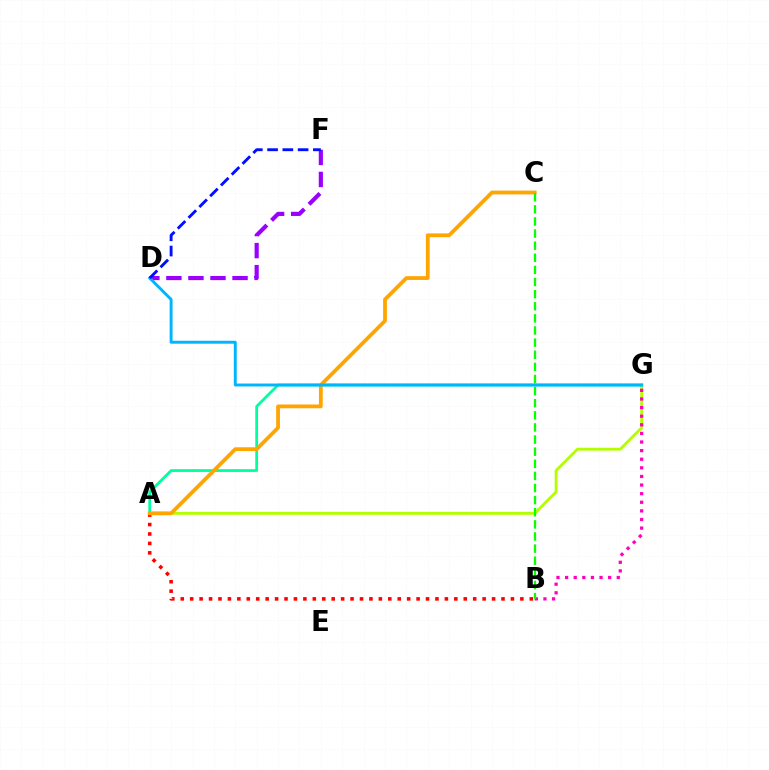{('D', 'F'): [{'color': '#9b00ff', 'line_style': 'dashed', 'thickness': 3.0}, {'color': '#0010ff', 'line_style': 'dashed', 'thickness': 2.07}], ('A', 'B'): [{'color': '#ff0000', 'line_style': 'dotted', 'thickness': 2.56}], ('A', 'G'): [{'color': '#b3ff00', 'line_style': 'solid', 'thickness': 2.07}, {'color': '#00ff9d', 'line_style': 'solid', 'thickness': 1.99}], ('B', 'G'): [{'color': '#ff00bd', 'line_style': 'dotted', 'thickness': 2.34}], ('A', 'C'): [{'color': '#ffa500', 'line_style': 'solid', 'thickness': 2.72}], ('B', 'C'): [{'color': '#08ff00', 'line_style': 'dashed', 'thickness': 1.65}], ('D', 'G'): [{'color': '#00b5ff', 'line_style': 'solid', 'thickness': 2.11}]}